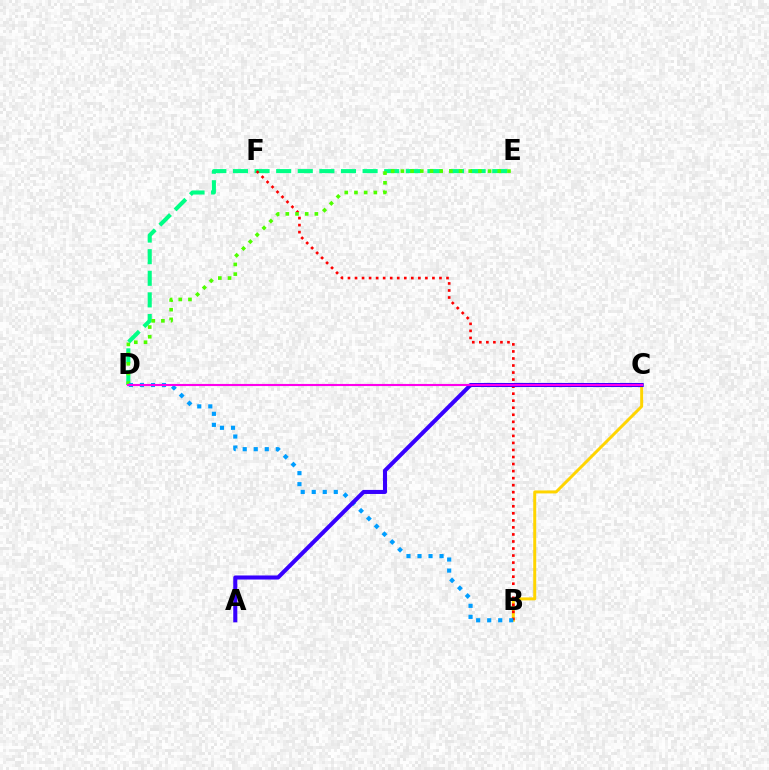{('D', 'E'): [{'color': '#00ff86', 'line_style': 'dashed', 'thickness': 2.94}, {'color': '#4fff00', 'line_style': 'dotted', 'thickness': 2.63}], ('B', 'C'): [{'color': '#ffd500', 'line_style': 'solid', 'thickness': 2.14}], ('B', 'F'): [{'color': '#ff0000', 'line_style': 'dotted', 'thickness': 1.91}], ('B', 'D'): [{'color': '#009eff', 'line_style': 'dotted', 'thickness': 3.0}], ('A', 'C'): [{'color': '#3700ff', 'line_style': 'solid', 'thickness': 2.93}], ('C', 'D'): [{'color': '#ff00ed', 'line_style': 'solid', 'thickness': 1.53}]}